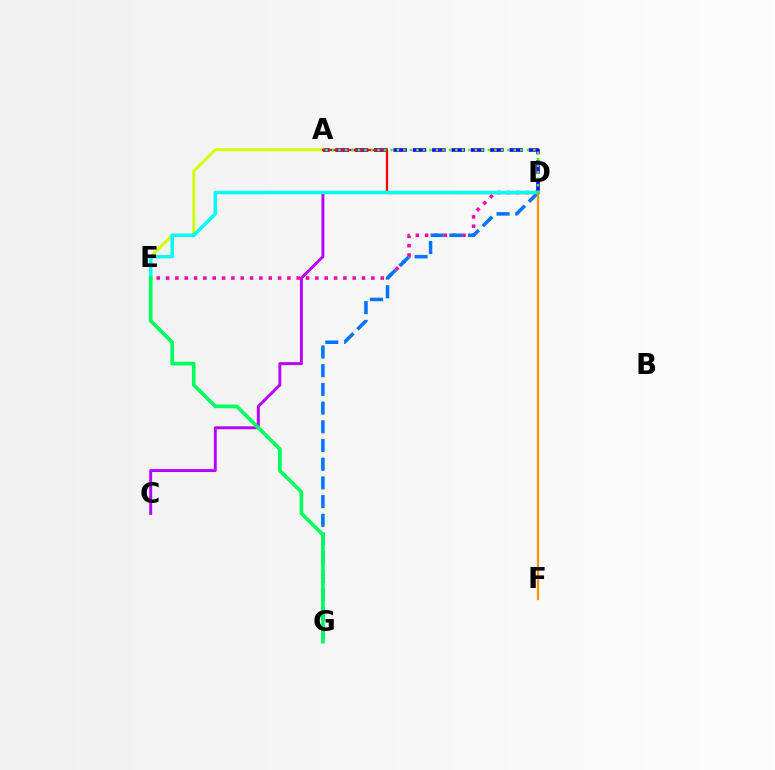{('A', 'D'): [{'color': '#2500ff', 'line_style': 'dashed', 'thickness': 2.63}, {'color': '#ff0000', 'line_style': 'solid', 'thickness': 1.65}, {'color': '#3dff00', 'line_style': 'dotted', 'thickness': 1.76}], ('A', 'E'): [{'color': '#d1ff00', 'line_style': 'solid', 'thickness': 2.06}], ('C', 'D'): [{'color': '#b900ff', 'line_style': 'solid', 'thickness': 2.11}], ('D', 'E'): [{'color': '#ff00ac', 'line_style': 'dotted', 'thickness': 2.54}, {'color': '#00fff6', 'line_style': 'solid', 'thickness': 2.51}], ('D', 'G'): [{'color': '#0074ff', 'line_style': 'dashed', 'thickness': 2.54}], ('E', 'G'): [{'color': '#00ff5c', 'line_style': 'solid', 'thickness': 2.65}], ('D', 'F'): [{'color': '#ff9400', 'line_style': 'solid', 'thickness': 1.64}]}